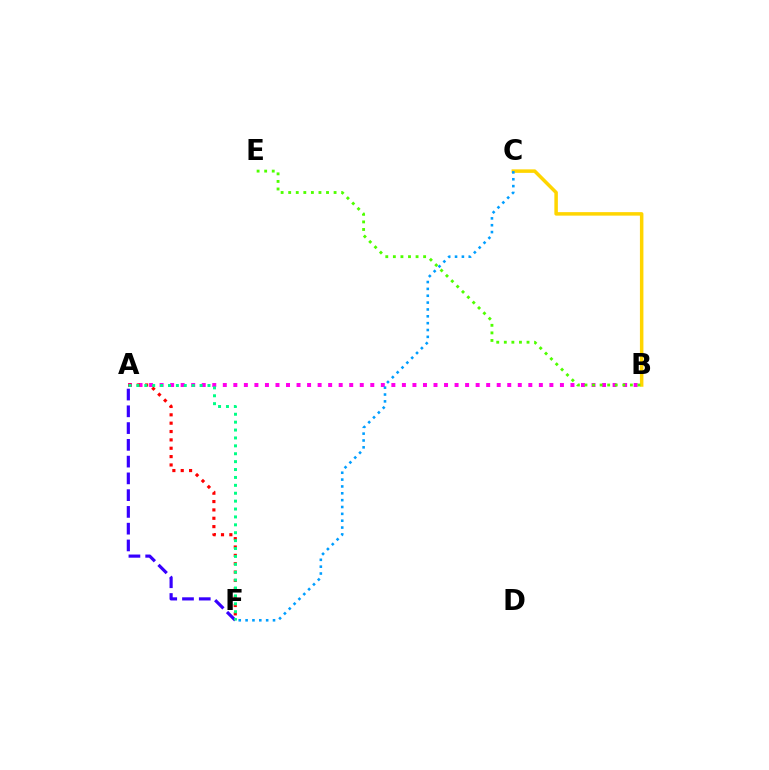{('B', 'C'): [{'color': '#ffd500', 'line_style': 'solid', 'thickness': 2.52}], ('A', 'B'): [{'color': '#ff00ed', 'line_style': 'dotted', 'thickness': 2.86}], ('B', 'E'): [{'color': '#4fff00', 'line_style': 'dotted', 'thickness': 2.06}], ('A', 'F'): [{'color': '#3700ff', 'line_style': 'dashed', 'thickness': 2.28}, {'color': '#ff0000', 'line_style': 'dotted', 'thickness': 2.27}, {'color': '#00ff86', 'line_style': 'dotted', 'thickness': 2.15}], ('C', 'F'): [{'color': '#009eff', 'line_style': 'dotted', 'thickness': 1.86}]}